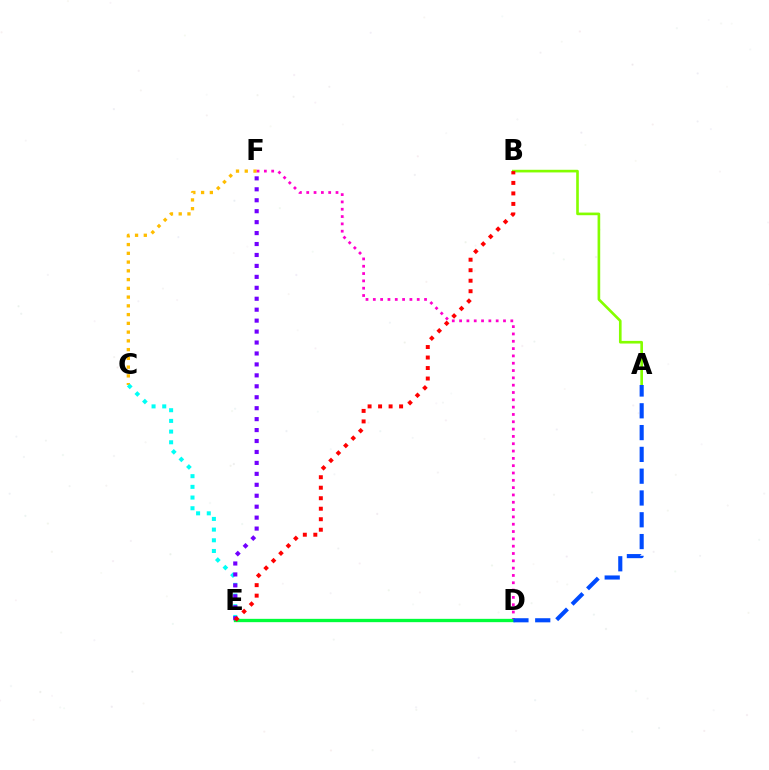{('C', 'F'): [{'color': '#ffbd00', 'line_style': 'dotted', 'thickness': 2.38}], ('A', 'B'): [{'color': '#84ff00', 'line_style': 'solid', 'thickness': 1.9}], ('C', 'E'): [{'color': '#00fff6', 'line_style': 'dotted', 'thickness': 2.9}], ('D', 'F'): [{'color': '#ff00cf', 'line_style': 'dotted', 'thickness': 1.99}], ('D', 'E'): [{'color': '#00ff39', 'line_style': 'solid', 'thickness': 2.39}], ('E', 'F'): [{'color': '#7200ff', 'line_style': 'dotted', 'thickness': 2.97}], ('B', 'E'): [{'color': '#ff0000', 'line_style': 'dotted', 'thickness': 2.85}], ('A', 'D'): [{'color': '#004bff', 'line_style': 'dashed', 'thickness': 2.96}]}